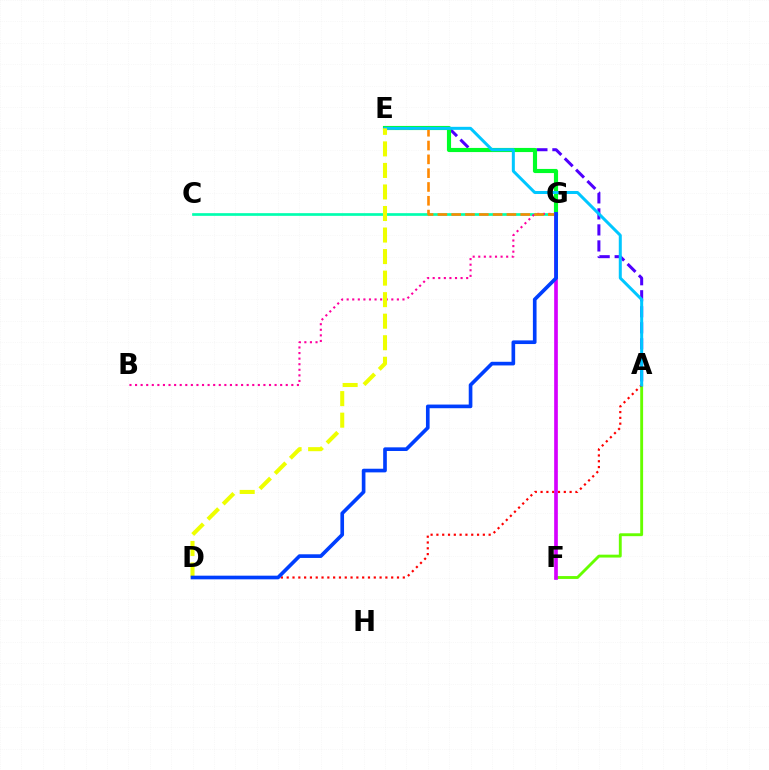{('C', 'G'): [{'color': '#00ffaf', 'line_style': 'solid', 'thickness': 1.94}], ('A', 'F'): [{'color': '#66ff00', 'line_style': 'solid', 'thickness': 2.07}], ('A', 'D'): [{'color': '#ff0000', 'line_style': 'dotted', 'thickness': 1.58}], ('B', 'G'): [{'color': '#ff00a0', 'line_style': 'dotted', 'thickness': 1.52}], ('A', 'E'): [{'color': '#4f00ff', 'line_style': 'dashed', 'thickness': 2.18}, {'color': '#00c7ff', 'line_style': 'solid', 'thickness': 2.17}], ('E', 'G'): [{'color': '#00ff27', 'line_style': 'solid', 'thickness': 2.97}, {'color': '#ff8800', 'line_style': 'dashed', 'thickness': 1.88}], ('F', 'G'): [{'color': '#d600ff', 'line_style': 'solid', 'thickness': 2.65}], ('D', 'E'): [{'color': '#eeff00', 'line_style': 'dashed', 'thickness': 2.93}], ('D', 'G'): [{'color': '#003fff', 'line_style': 'solid', 'thickness': 2.63}]}